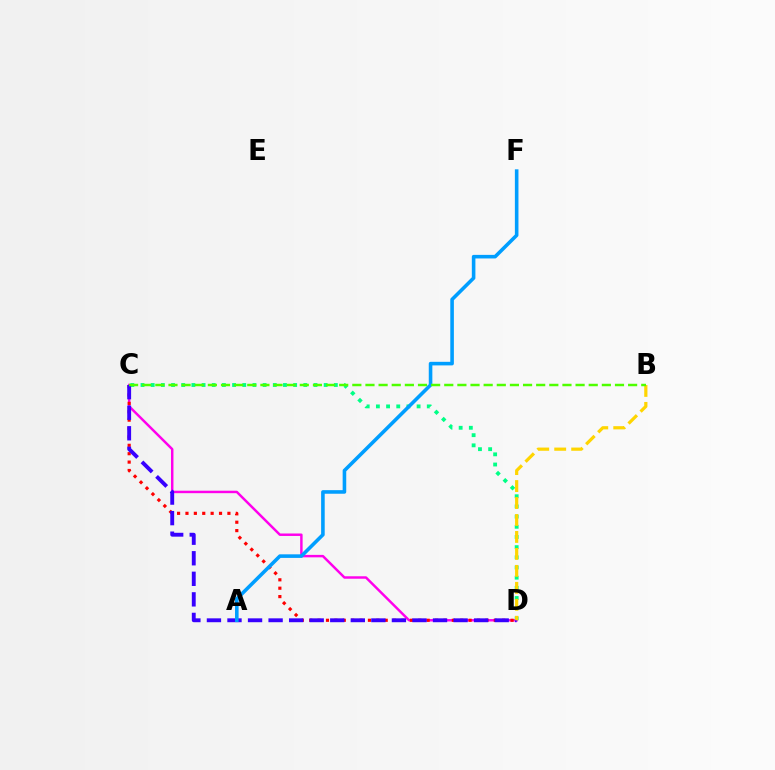{('C', 'D'): [{'color': '#ff00ed', 'line_style': 'solid', 'thickness': 1.77}, {'color': '#00ff86', 'line_style': 'dotted', 'thickness': 2.76}, {'color': '#ff0000', 'line_style': 'dotted', 'thickness': 2.28}, {'color': '#3700ff', 'line_style': 'dashed', 'thickness': 2.79}], ('A', 'F'): [{'color': '#009eff', 'line_style': 'solid', 'thickness': 2.58}], ('B', 'D'): [{'color': '#ffd500', 'line_style': 'dashed', 'thickness': 2.3}], ('B', 'C'): [{'color': '#4fff00', 'line_style': 'dashed', 'thickness': 1.78}]}